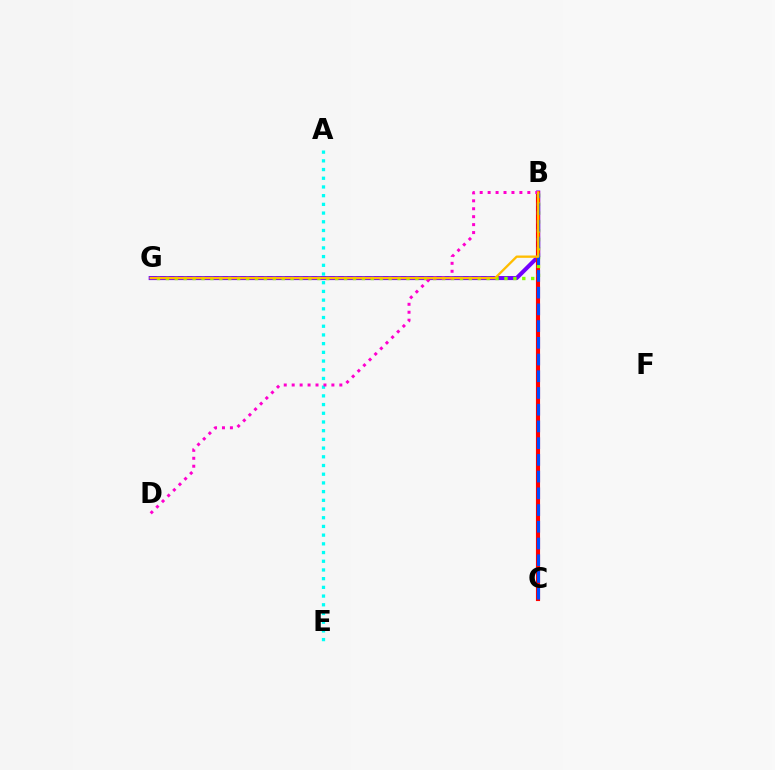{('B', 'C'): [{'color': '#00ff39', 'line_style': 'dotted', 'thickness': 1.87}, {'color': '#ff0000', 'line_style': 'solid', 'thickness': 2.96}, {'color': '#004bff', 'line_style': 'dashed', 'thickness': 2.27}], ('B', 'G'): [{'color': '#7200ff', 'line_style': 'solid', 'thickness': 2.93}, {'color': '#84ff00', 'line_style': 'dotted', 'thickness': 2.42}, {'color': '#ffbd00', 'line_style': 'solid', 'thickness': 1.67}], ('A', 'E'): [{'color': '#00fff6', 'line_style': 'dotted', 'thickness': 2.36}], ('B', 'D'): [{'color': '#ff00cf', 'line_style': 'dotted', 'thickness': 2.16}]}